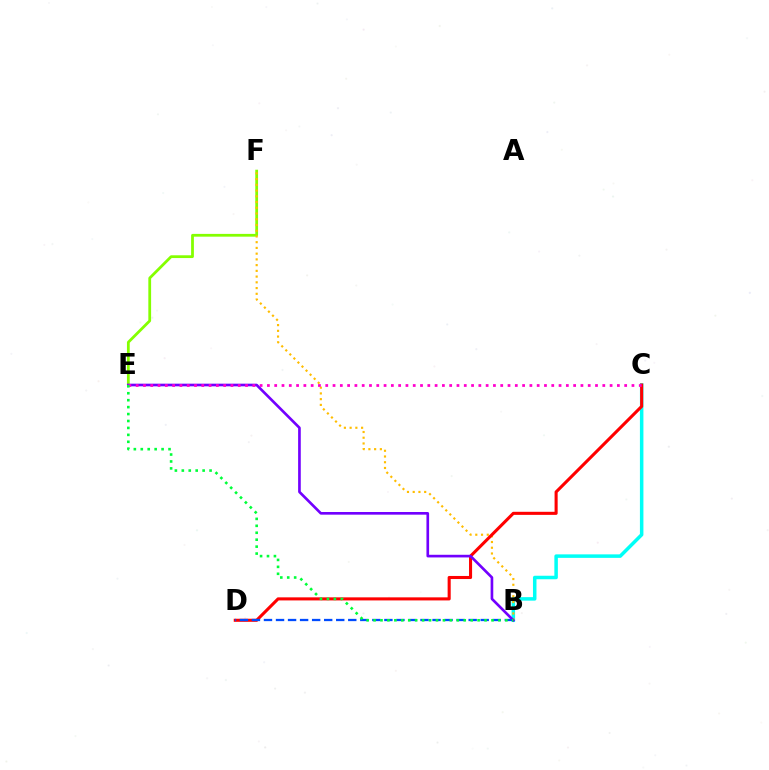{('E', 'F'): [{'color': '#84ff00', 'line_style': 'solid', 'thickness': 2.0}], ('B', 'C'): [{'color': '#00fff6', 'line_style': 'solid', 'thickness': 2.52}], ('B', 'F'): [{'color': '#ffbd00', 'line_style': 'dotted', 'thickness': 1.56}], ('C', 'D'): [{'color': '#ff0000', 'line_style': 'solid', 'thickness': 2.21}], ('B', 'E'): [{'color': '#7200ff', 'line_style': 'solid', 'thickness': 1.91}, {'color': '#00ff39', 'line_style': 'dotted', 'thickness': 1.88}], ('C', 'E'): [{'color': '#ff00cf', 'line_style': 'dotted', 'thickness': 1.98}], ('B', 'D'): [{'color': '#004bff', 'line_style': 'dashed', 'thickness': 1.64}]}